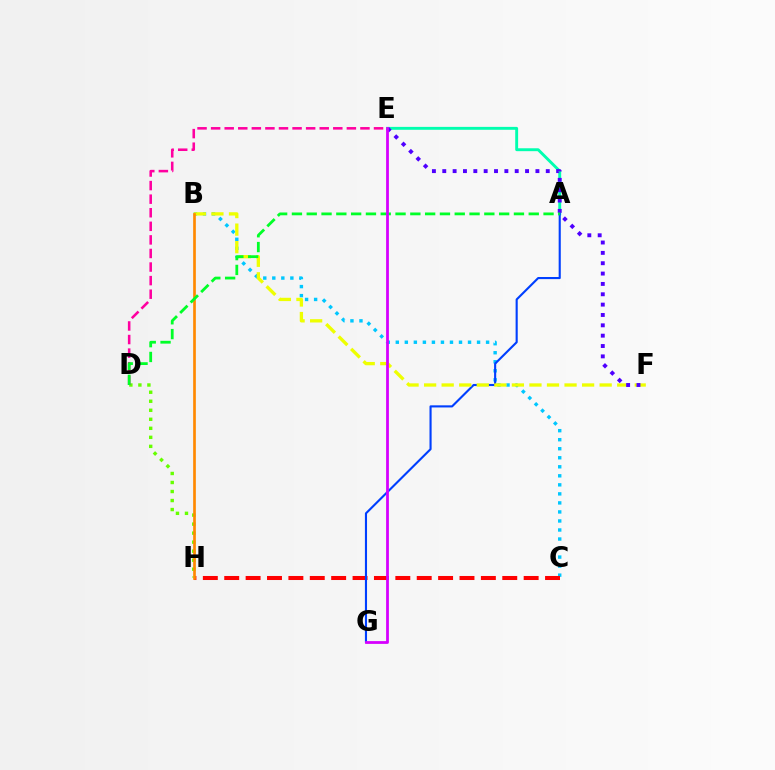{('B', 'C'): [{'color': '#00c7ff', 'line_style': 'dotted', 'thickness': 2.45}], ('A', 'E'): [{'color': '#00ffaf', 'line_style': 'solid', 'thickness': 2.09}], ('C', 'H'): [{'color': '#ff0000', 'line_style': 'dashed', 'thickness': 2.91}], ('D', 'H'): [{'color': '#66ff00', 'line_style': 'dotted', 'thickness': 2.45}], ('A', 'G'): [{'color': '#003fff', 'line_style': 'solid', 'thickness': 1.52}], ('B', 'F'): [{'color': '#eeff00', 'line_style': 'dashed', 'thickness': 2.38}], ('B', 'H'): [{'color': '#ff8800', 'line_style': 'solid', 'thickness': 1.93}], ('E', 'F'): [{'color': '#4f00ff', 'line_style': 'dotted', 'thickness': 2.81}], ('D', 'E'): [{'color': '#ff00a0', 'line_style': 'dashed', 'thickness': 1.84}], ('A', 'D'): [{'color': '#00ff27', 'line_style': 'dashed', 'thickness': 2.01}], ('E', 'G'): [{'color': '#d600ff', 'line_style': 'solid', 'thickness': 2.0}]}